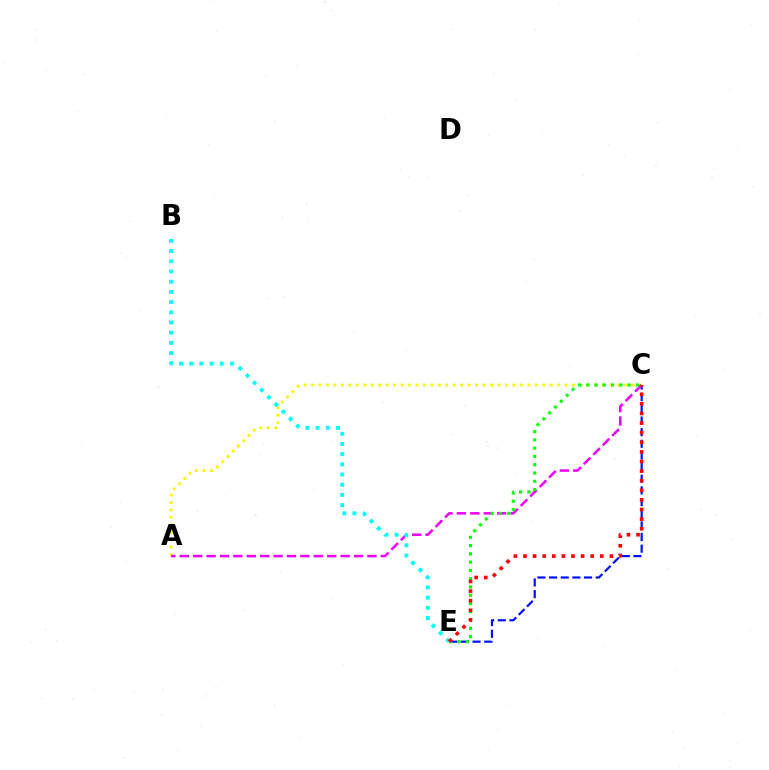{('C', 'E'): [{'color': '#0010ff', 'line_style': 'dashed', 'thickness': 1.58}, {'color': '#08ff00', 'line_style': 'dotted', 'thickness': 2.25}, {'color': '#ff0000', 'line_style': 'dotted', 'thickness': 2.61}], ('A', 'C'): [{'color': '#fcf500', 'line_style': 'dotted', 'thickness': 2.03}, {'color': '#ee00ff', 'line_style': 'dashed', 'thickness': 1.82}], ('B', 'E'): [{'color': '#00fff6', 'line_style': 'dotted', 'thickness': 2.77}]}